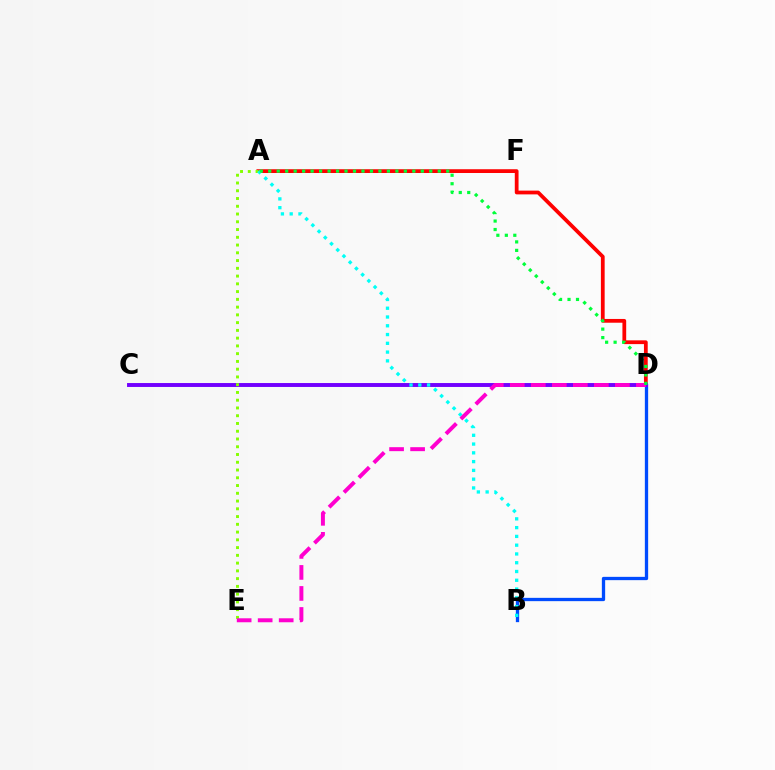{('B', 'D'): [{'color': '#004bff', 'line_style': 'solid', 'thickness': 2.37}], ('C', 'D'): [{'color': '#ffbd00', 'line_style': 'dashed', 'thickness': 1.78}, {'color': '#7200ff', 'line_style': 'solid', 'thickness': 2.82}], ('A', 'D'): [{'color': '#ff0000', 'line_style': 'solid', 'thickness': 2.71}, {'color': '#00ff39', 'line_style': 'dotted', 'thickness': 2.3}], ('A', 'E'): [{'color': '#84ff00', 'line_style': 'dotted', 'thickness': 2.11}], ('A', 'B'): [{'color': '#00fff6', 'line_style': 'dotted', 'thickness': 2.38}], ('D', 'E'): [{'color': '#ff00cf', 'line_style': 'dashed', 'thickness': 2.86}]}